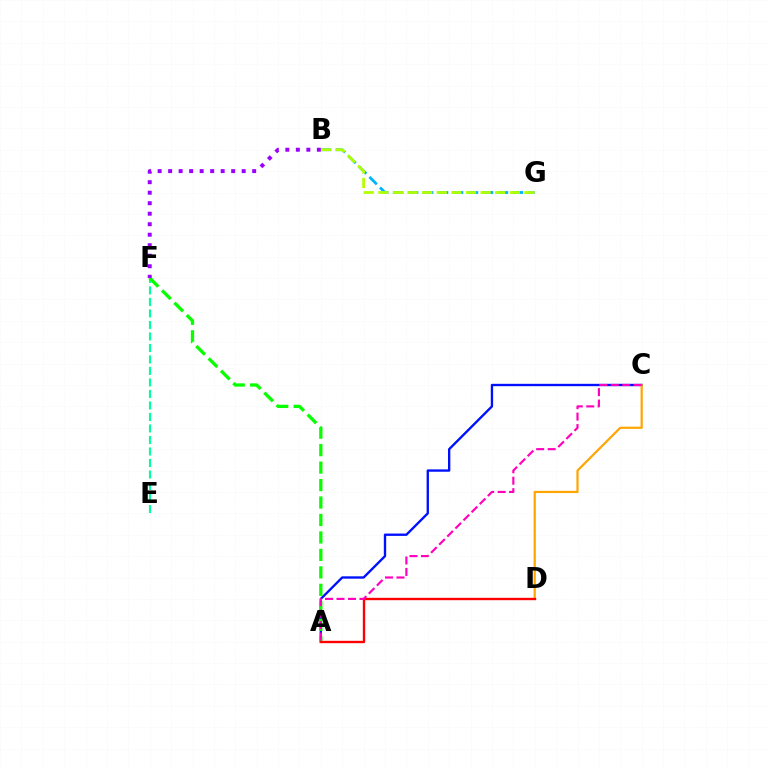{('A', 'C'): [{'color': '#0010ff', 'line_style': 'solid', 'thickness': 1.69}, {'color': '#ff00bd', 'line_style': 'dashed', 'thickness': 1.56}], ('E', 'F'): [{'color': '#00ff9d', 'line_style': 'dashed', 'thickness': 1.56}], ('B', 'G'): [{'color': '#00b5ff', 'line_style': 'dashed', 'thickness': 2.03}, {'color': '#b3ff00', 'line_style': 'dashed', 'thickness': 1.98}], ('C', 'D'): [{'color': '#ffa500', 'line_style': 'solid', 'thickness': 1.59}], ('A', 'F'): [{'color': '#08ff00', 'line_style': 'dashed', 'thickness': 2.37}], ('A', 'D'): [{'color': '#ff0000', 'line_style': 'solid', 'thickness': 1.7}], ('B', 'F'): [{'color': '#9b00ff', 'line_style': 'dotted', 'thickness': 2.85}]}